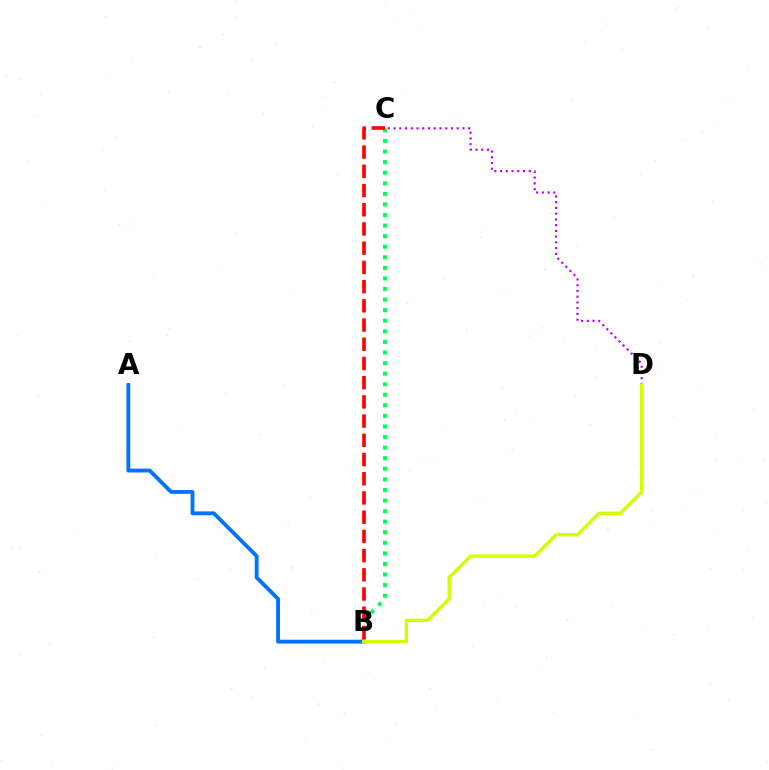{('B', 'C'): [{'color': '#00ff5c', 'line_style': 'dotted', 'thickness': 2.87}, {'color': '#ff0000', 'line_style': 'dashed', 'thickness': 2.61}], ('A', 'B'): [{'color': '#0074ff', 'line_style': 'solid', 'thickness': 2.77}], ('C', 'D'): [{'color': '#b900ff', 'line_style': 'dotted', 'thickness': 1.56}], ('B', 'D'): [{'color': '#d1ff00', 'line_style': 'solid', 'thickness': 2.4}]}